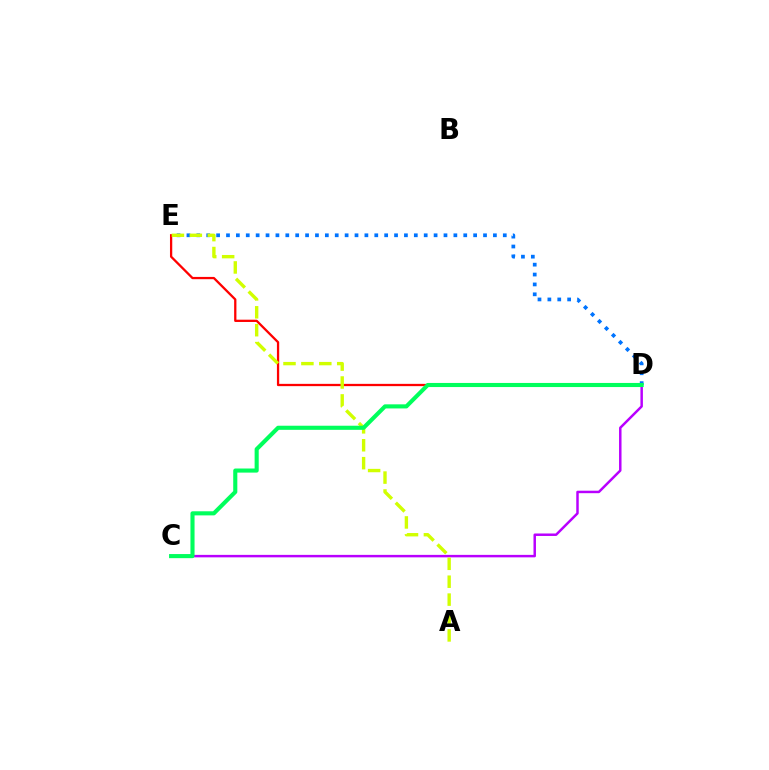{('C', 'D'): [{'color': '#b900ff', 'line_style': 'solid', 'thickness': 1.78}, {'color': '#00ff5c', 'line_style': 'solid', 'thickness': 2.95}], ('D', 'E'): [{'color': '#ff0000', 'line_style': 'solid', 'thickness': 1.64}, {'color': '#0074ff', 'line_style': 'dotted', 'thickness': 2.69}], ('A', 'E'): [{'color': '#d1ff00', 'line_style': 'dashed', 'thickness': 2.43}]}